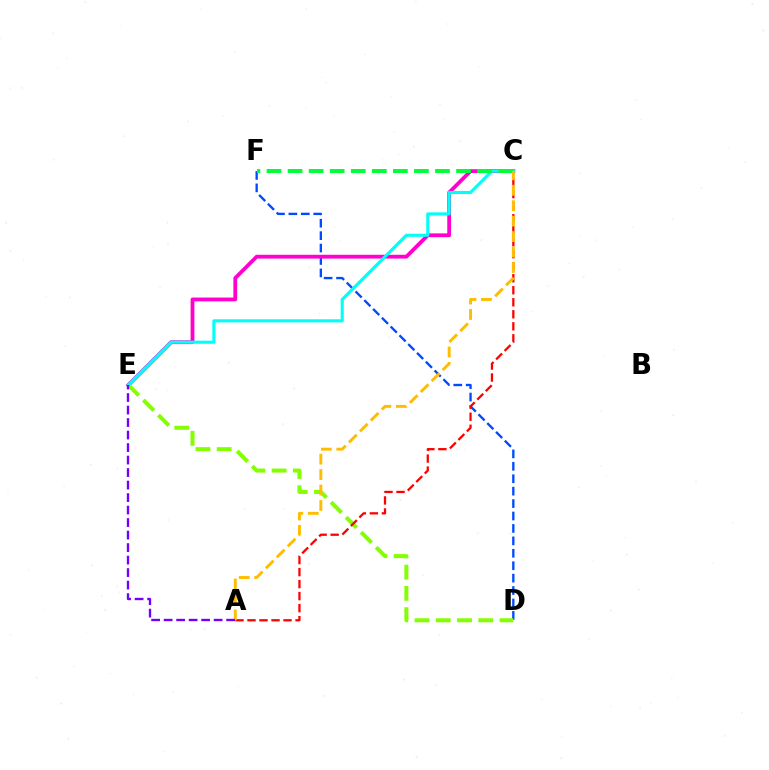{('D', 'F'): [{'color': '#004bff', 'line_style': 'dashed', 'thickness': 1.69}], ('C', 'E'): [{'color': '#ff00cf', 'line_style': 'solid', 'thickness': 2.73}, {'color': '#00fff6', 'line_style': 'solid', 'thickness': 2.23}], ('D', 'E'): [{'color': '#84ff00', 'line_style': 'dashed', 'thickness': 2.89}], ('A', 'C'): [{'color': '#ff0000', 'line_style': 'dashed', 'thickness': 1.63}, {'color': '#ffbd00', 'line_style': 'dashed', 'thickness': 2.1}], ('C', 'F'): [{'color': '#00ff39', 'line_style': 'dashed', 'thickness': 2.86}], ('A', 'E'): [{'color': '#7200ff', 'line_style': 'dashed', 'thickness': 1.7}]}